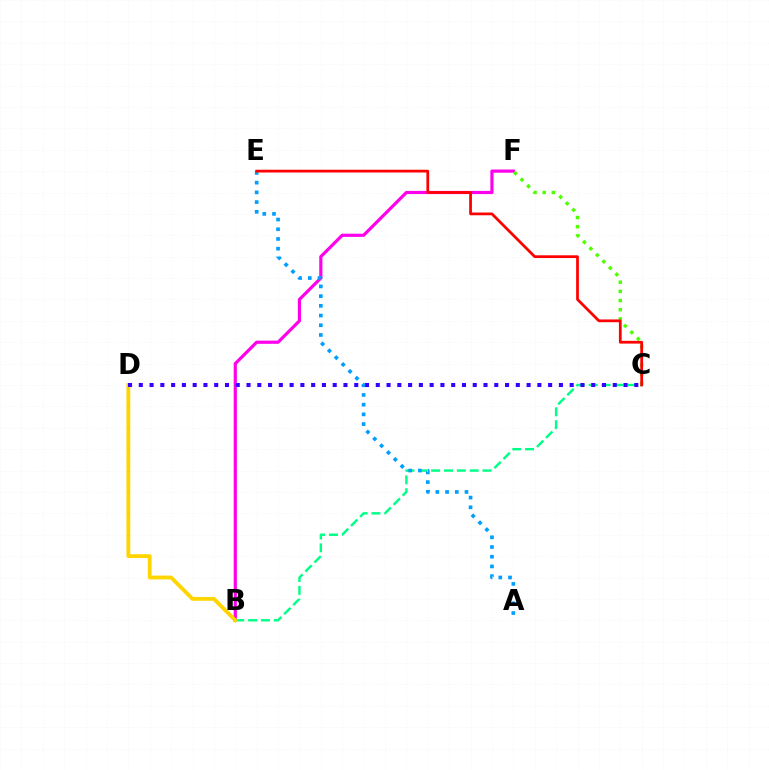{('B', 'F'): [{'color': '#ff00ed', 'line_style': 'solid', 'thickness': 2.29}], ('B', 'C'): [{'color': '#00ff86', 'line_style': 'dashed', 'thickness': 1.75}], ('A', 'E'): [{'color': '#009eff', 'line_style': 'dotted', 'thickness': 2.64}], ('C', 'F'): [{'color': '#4fff00', 'line_style': 'dotted', 'thickness': 2.49}], ('B', 'D'): [{'color': '#ffd500', 'line_style': 'solid', 'thickness': 2.75}], ('C', 'E'): [{'color': '#ff0000', 'line_style': 'solid', 'thickness': 1.98}], ('C', 'D'): [{'color': '#3700ff', 'line_style': 'dotted', 'thickness': 2.93}]}